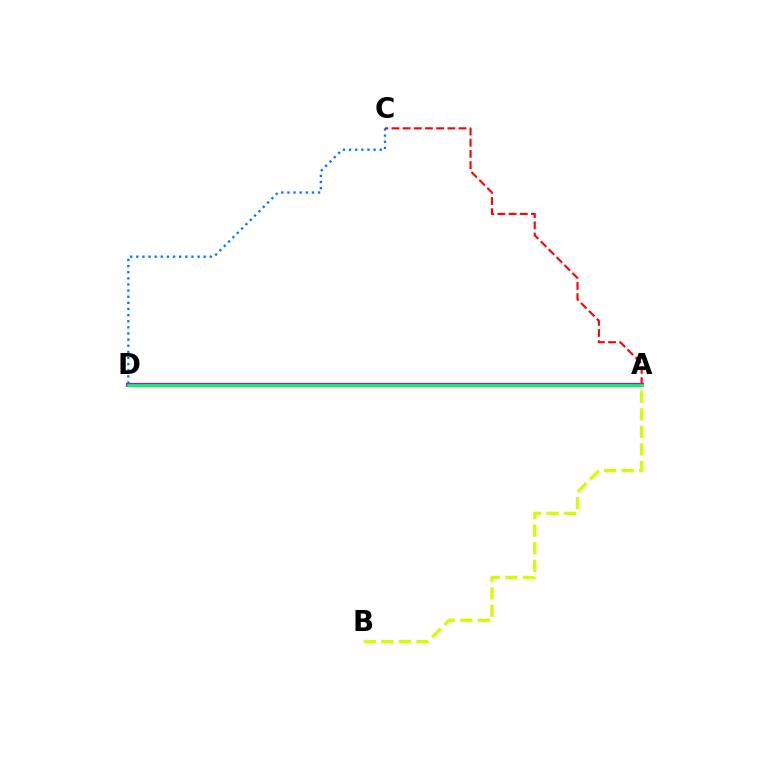{('A', 'C'): [{'color': '#ff0000', 'line_style': 'dashed', 'thickness': 1.52}], ('A', 'D'): [{'color': '#b900ff', 'line_style': 'solid', 'thickness': 2.92}, {'color': '#00ff5c', 'line_style': 'solid', 'thickness': 2.03}], ('C', 'D'): [{'color': '#0074ff', 'line_style': 'dotted', 'thickness': 1.66}], ('A', 'B'): [{'color': '#d1ff00', 'line_style': 'dashed', 'thickness': 2.39}]}